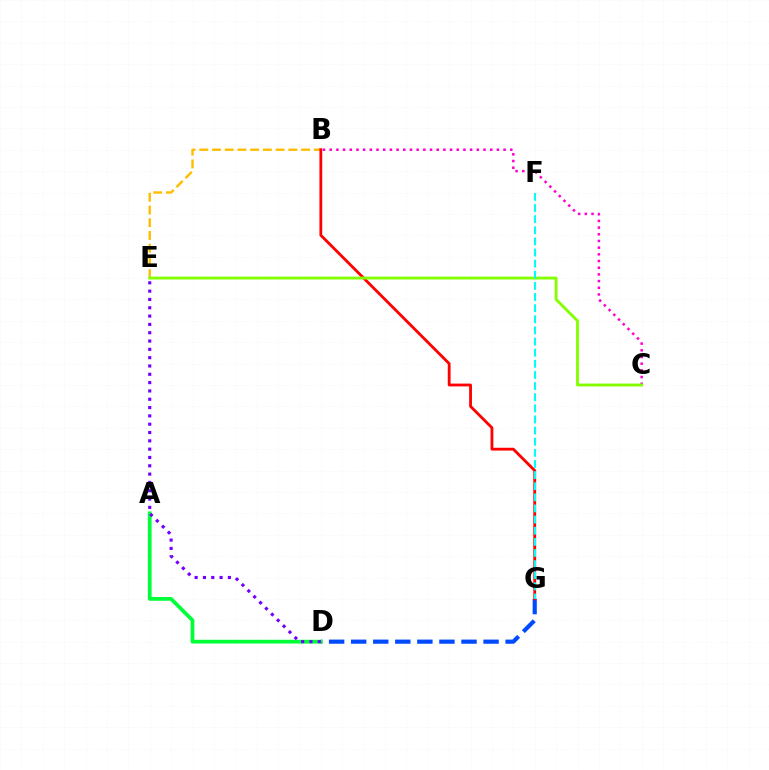{('D', 'G'): [{'color': '#004bff', 'line_style': 'dashed', 'thickness': 3.0}], ('A', 'D'): [{'color': '#00ff39', 'line_style': 'solid', 'thickness': 2.7}], ('B', 'C'): [{'color': '#ff00cf', 'line_style': 'dotted', 'thickness': 1.82}], ('B', 'E'): [{'color': '#ffbd00', 'line_style': 'dashed', 'thickness': 1.73}], ('D', 'E'): [{'color': '#7200ff', 'line_style': 'dotted', 'thickness': 2.26}], ('B', 'G'): [{'color': '#ff0000', 'line_style': 'solid', 'thickness': 2.02}], ('C', 'E'): [{'color': '#84ff00', 'line_style': 'solid', 'thickness': 2.07}], ('F', 'G'): [{'color': '#00fff6', 'line_style': 'dashed', 'thickness': 1.51}]}